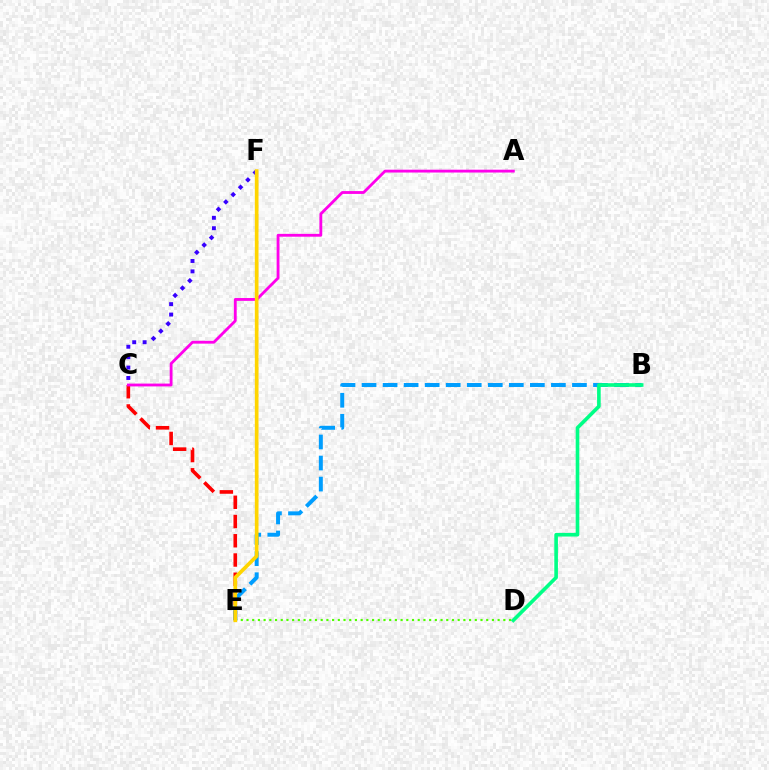{('C', 'F'): [{'color': '#3700ff', 'line_style': 'dotted', 'thickness': 2.83}], ('C', 'E'): [{'color': '#ff0000', 'line_style': 'dashed', 'thickness': 2.61}], ('A', 'C'): [{'color': '#ff00ed', 'line_style': 'solid', 'thickness': 2.04}], ('B', 'E'): [{'color': '#009eff', 'line_style': 'dashed', 'thickness': 2.86}], ('D', 'E'): [{'color': '#4fff00', 'line_style': 'dotted', 'thickness': 1.55}], ('E', 'F'): [{'color': '#ffd500', 'line_style': 'solid', 'thickness': 2.65}], ('B', 'D'): [{'color': '#00ff86', 'line_style': 'solid', 'thickness': 2.61}]}